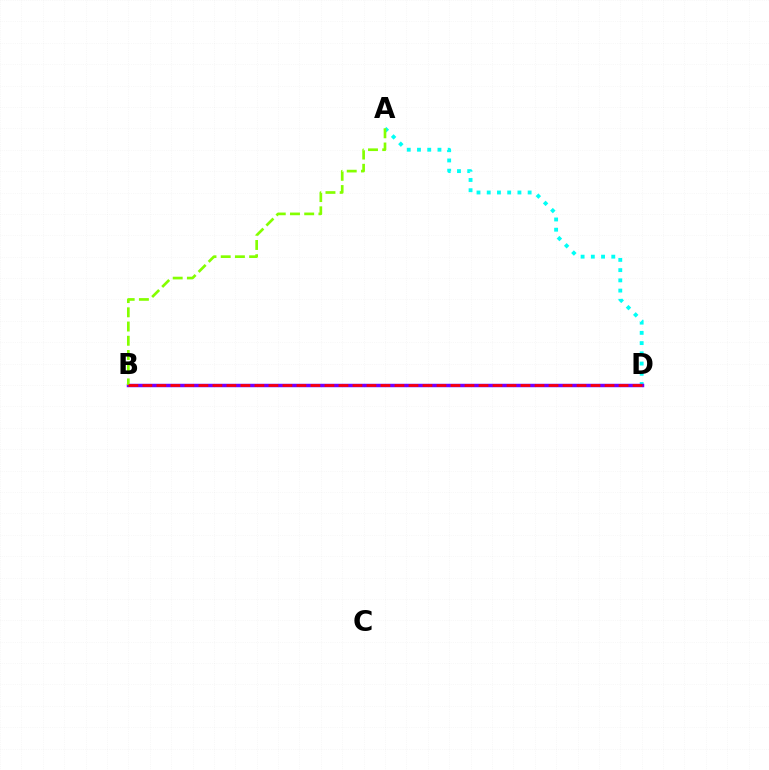{('A', 'D'): [{'color': '#00fff6', 'line_style': 'dotted', 'thickness': 2.78}], ('B', 'D'): [{'color': '#7200ff', 'line_style': 'solid', 'thickness': 2.5}, {'color': '#ff0000', 'line_style': 'dashed', 'thickness': 1.9}], ('A', 'B'): [{'color': '#84ff00', 'line_style': 'dashed', 'thickness': 1.93}]}